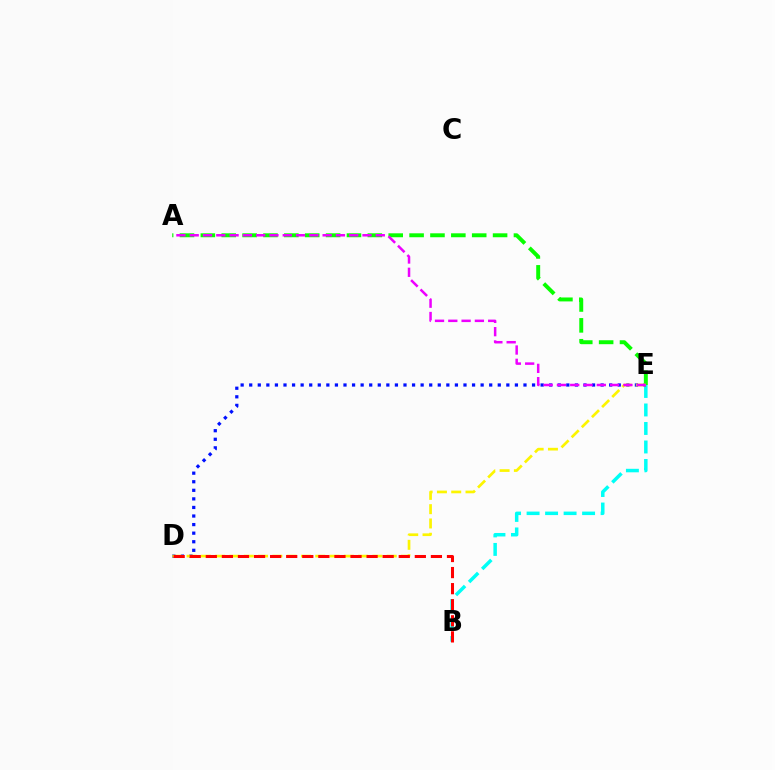{('B', 'E'): [{'color': '#00fff6', 'line_style': 'dashed', 'thickness': 2.51}], ('D', 'E'): [{'color': '#0010ff', 'line_style': 'dotted', 'thickness': 2.33}, {'color': '#fcf500', 'line_style': 'dashed', 'thickness': 1.94}], ('A', 'E'): [{'color': '#08ff00', 'line_style': 'dashed', 'thickness': 2.84}, {'color': '#ee00ff', 'line_style': 'dashed', 'thickness': 1.81}], ('B', 'D'): [{'color': '#ff0000', 'line_style': 'dashed', 'thickness': 2.18}]}